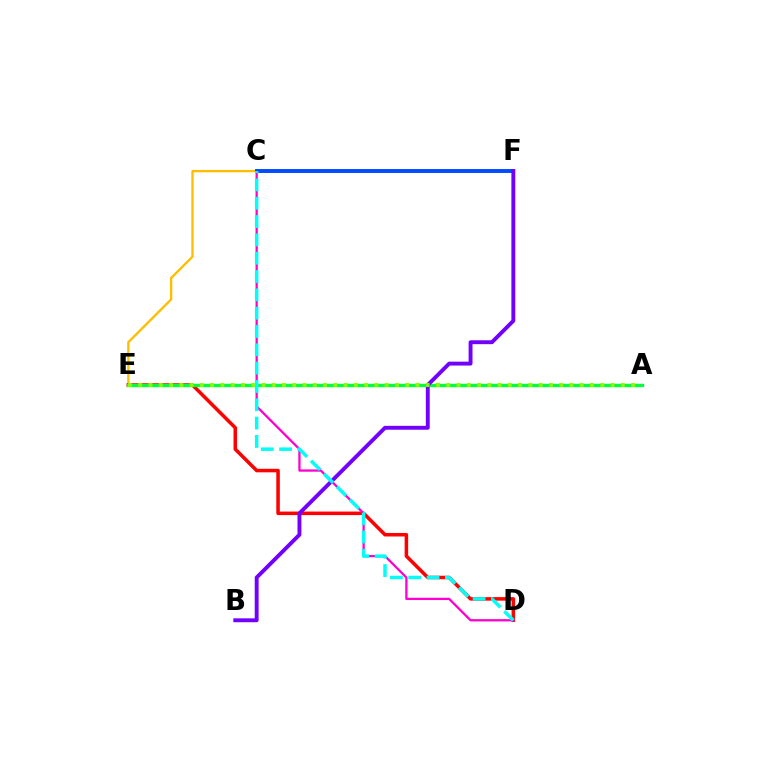{('E', 'F'): [{'color': '#ffbd00', 'line_style': 'solid', 'thickness': 1.67}], ('D', 'E'): [{'color': '#ff0000', 'line_style': 'solid', 'thickness': 2.54}], ('C', 'D'): [{'color': '#ff00cf', 'line_style': 'solid', 'thickness': 1.64}, {'color': '#00fff6', 'line_style': 'dashed', 'thickness': 2.49}], ('C', 'F'): [{'color': '#004bff', 'line_style': 'solid', 'thickness': 2.82}], ('A', 'E'): [{'color': '#00ff39', 'line_style': 'solid', 'thickness': 2.41}, {'color': '#84ff00', 'line_style': 'dotted', 'thickness': 2.79}], ('B', 'F'): [{'color': '#7200ff', 'line_style': 'solid', 'thickness': 2.8}]}